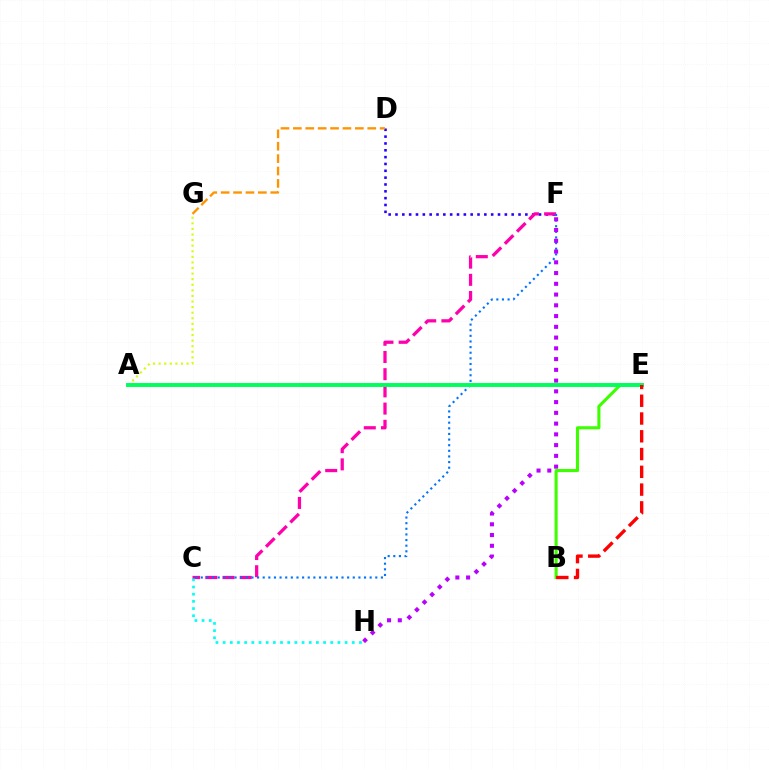{('D', 'F'): [{'color': '#2500ff', 'line_style': 'dotted', 'thickness': 1.86}], ('C', 'F'): [{'color': '#ff00ac', 'line_style': 'dashed', 'thickness': 2.34}, {'color': '#0074ff', 'line_style': 'dotted', 'thickness': 1.53}], ('B', 'E'): [{'color': '#3dff00', 'line_style': 'solid', 'thickness': 2.22}, {'color': '#ff0000', 'line_style': 'dashed', 'thickness': 2.41}], ('A', 'G'): [{'color': '#d1ff00', 'line_style': 'dotted', 'thickness': 1.52}], ('C', 'H'): [{'color': '#00fff6', 'line_style': 'dotted', 'thickness': 1.95}], ('A', 'E'): [{'color': '#00ff5c', 'line_style': 'solid', 'thickness': 2.84}], ('D', 'G'): [{'color': '#ff9400', 'line_style': 'dashed', 'thickness': 1.68}], ('F', 'H'): [{'color': '#b900ff', 'line_style': 'dotted', 'thickness': 2.92}]}